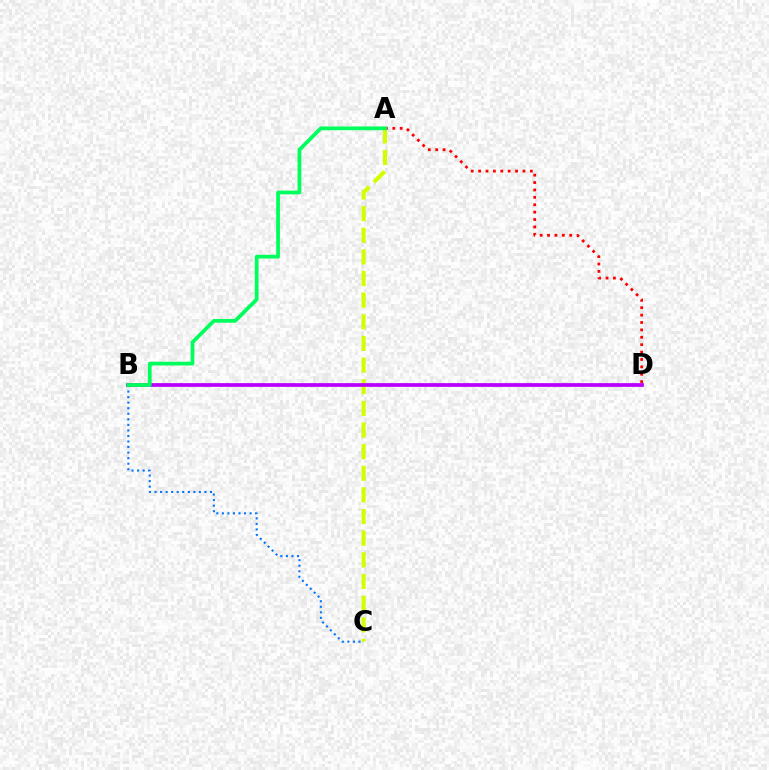{('A', 'C'): [{'color': '#d1ff00', 'line_style': 'dashed', 'thickness': 2.94}], ('A', 'D'): [{'color': '#ff0000', 'line_style': 'dotted', 'thickness': 2.01}], ('B', 'D'): [{'color': '#b900ff', 'line_style': 'solid', 'thickness': 2.69}], ('B', 'C'): [{'color': '#0074ff', 'line_style': 'dotted', 'thickness': 1.51}], ('A', 'B'): [{'color': '#00ff5c', 'line_style': 'solid', 'thickness': 2.71}]}